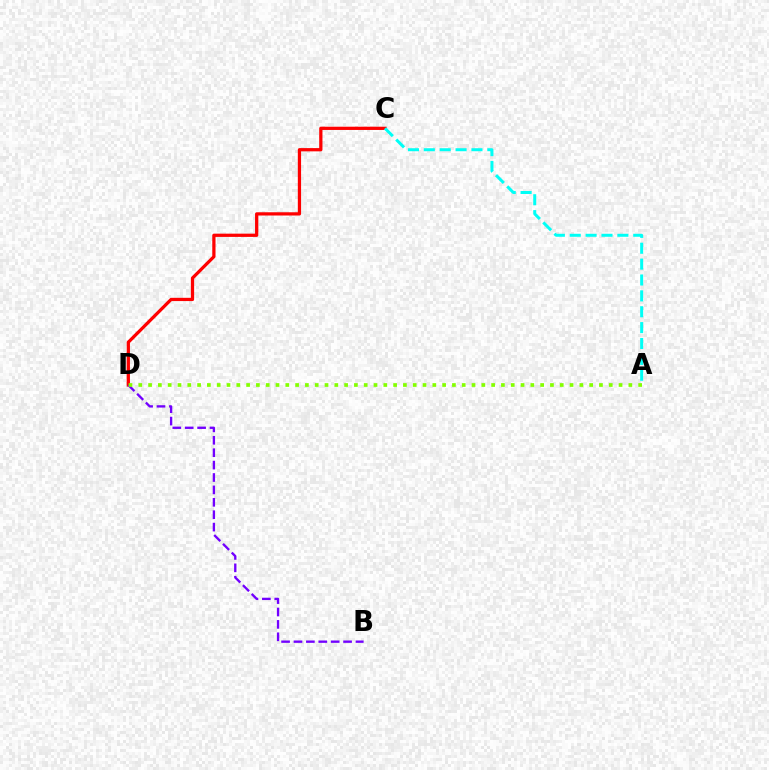{('C', 'D'): [{'color': '#ff0000', 'line_style': 'solid', 'thickness': 2.34}], ('A', 'C'): [{'color': '#00fff6', 'line_style': 'dashed', 'thickness': 2.16}], ('B', 'D'): [{'color': '#7200ff', 'line_style': 'dashed', 'thickness': 1.68}], ('A', 'D'): [{'color': '#84ff00', 'line_style': 'dotted', 'thickness': 2.66}]}